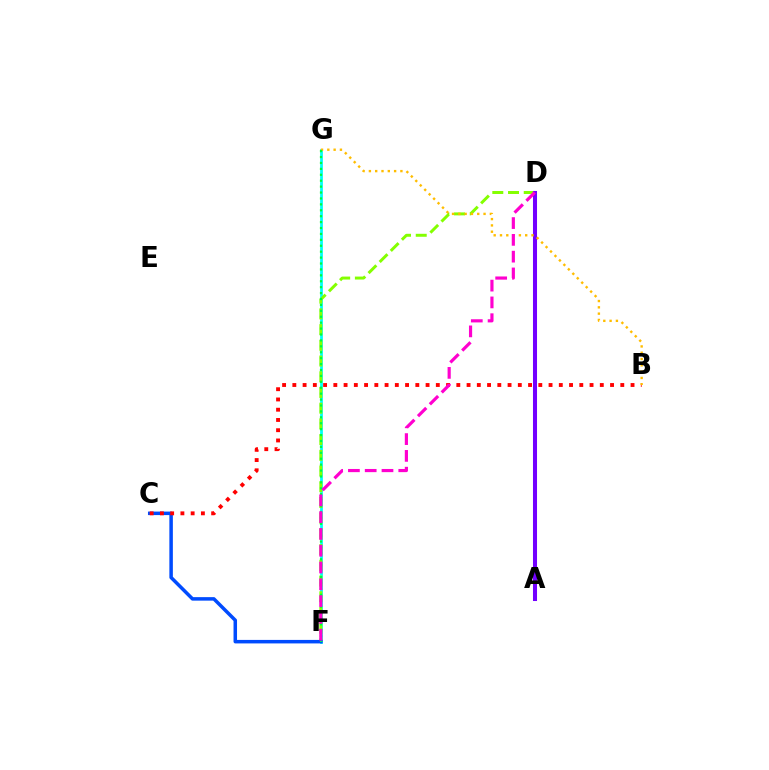{('F', 'G'): [{'color': '#00fff6', 'line_style': 'solid', 'thickness': 1.99}, {'color': '#00ff39', 'line_style': 'dotted', 'thickness': 1.61}], ('D', 'F'): [{'color': '#84ff00', 'line_style': 'dashed', 'thickness': 2.13}, {'color': '#ff00cf', 'line_style': 'dashed', 'thickness': 2.28}], ('C', 'F'): [{'color': '#004bff', 'line_style': 'solid', 'thickness': 2.52}], ('B', 'C'): [{'color': '#ff0000', 'line_style': 'dotted', 'thickness': 2.78}], ('A', 'D'): [{'color': '#7200ff', 'line_style': 'solid', 'thickness': 2.92}], ('B', 'G'): [{'color': '#ffbd00', 'line_style': 'dotted', 'thickness': 1.71}]}